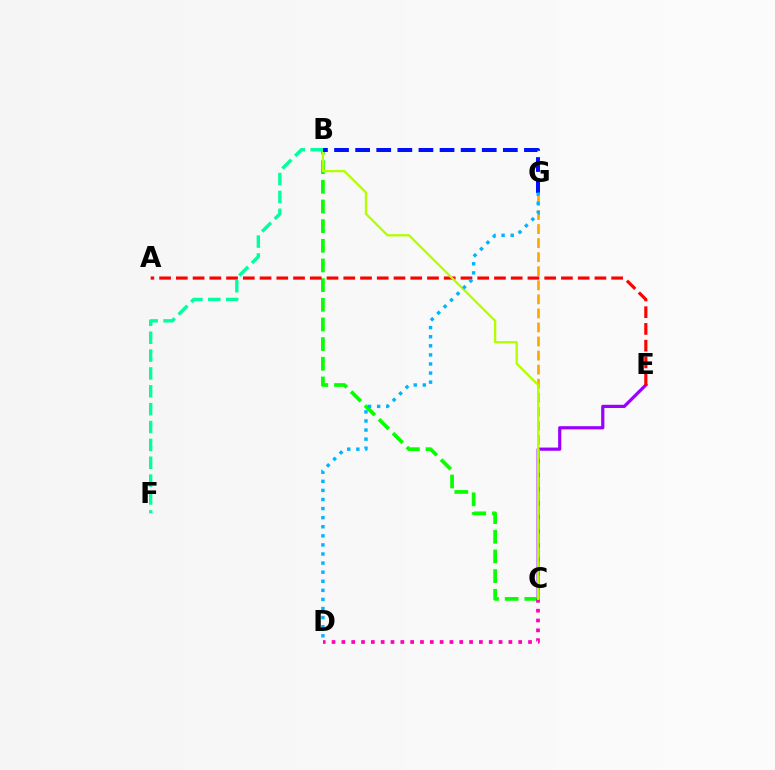{('C', 'E'): [{'color': '#9b00ff', 'line_style': 'solid', 'thickness': 2.31}], ('C', 'G'): [{'color': '#ffa500', 'line_style': 'dashed', 'thickness': 1.91}], ('B', 'C'): [{'color': '#08ff00', 'line_style': 'dashed', 'thickness': 2.67}, {'color': '#b3ff00', 'line_style': 'solid', 'thickness': 1.65}], ('A', 'E'): [{'color': '#ff0000', 'line_style': 'dashed', 'thickness': 2.27}], ('C', 'D'): [{'color': '#ff00bd', 'line_style': 'dotted', 'thickness': 2.67}], ('B', 'G'): [{'color': '#0010ff', 'line_style': 'dashed', 'thickness': 2.87}], ('B', 'F'): [{'color': '#00ff9d', 'line_style': 'dashed', 'thickness': 2.43}], ('D', 'G'): [{'color': '#00b5ff', 'line_style': 'dotted', 'thickness': 2.47}]}